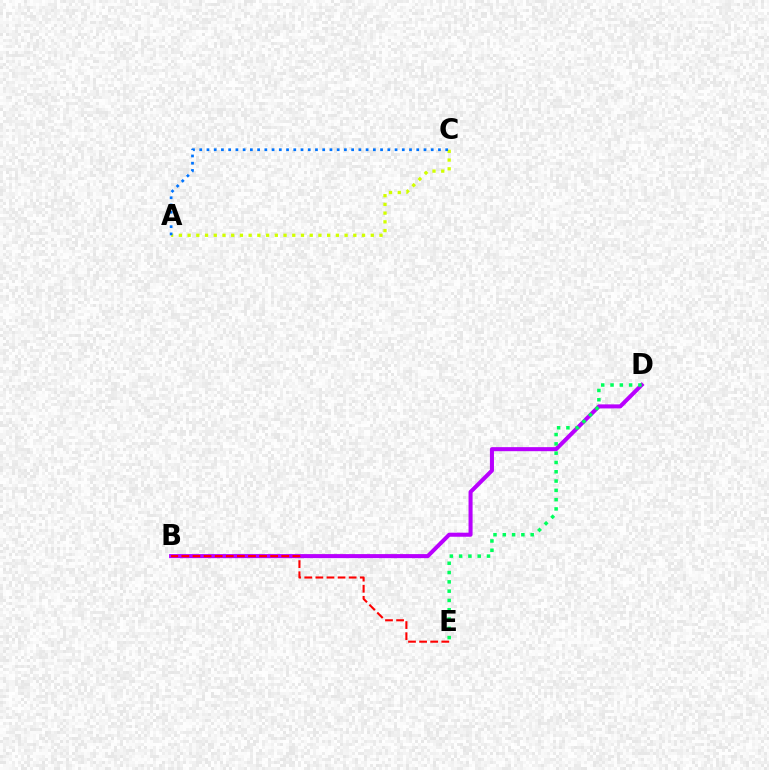{('B', 'D'): [{'color': '#b900ff', 'line_style': 'solid', 'thickness': 2.91}], ('B', 'E'): [{'color': '#ff0000', 'line_style': 'dashed', 'thickness': 1.51}], ('D', 'E'): [{'color': '#00ff5c', 'line_style': 'dotted', 'thickness': 2.53}], ('A', 'C'): [{'color': '#d1ff00', 'line_style': 'dotted', 'thickness': 2.37}, {'color': '#0074ff', 'line_style': 'dotted', 'thickness': 1.97}]}